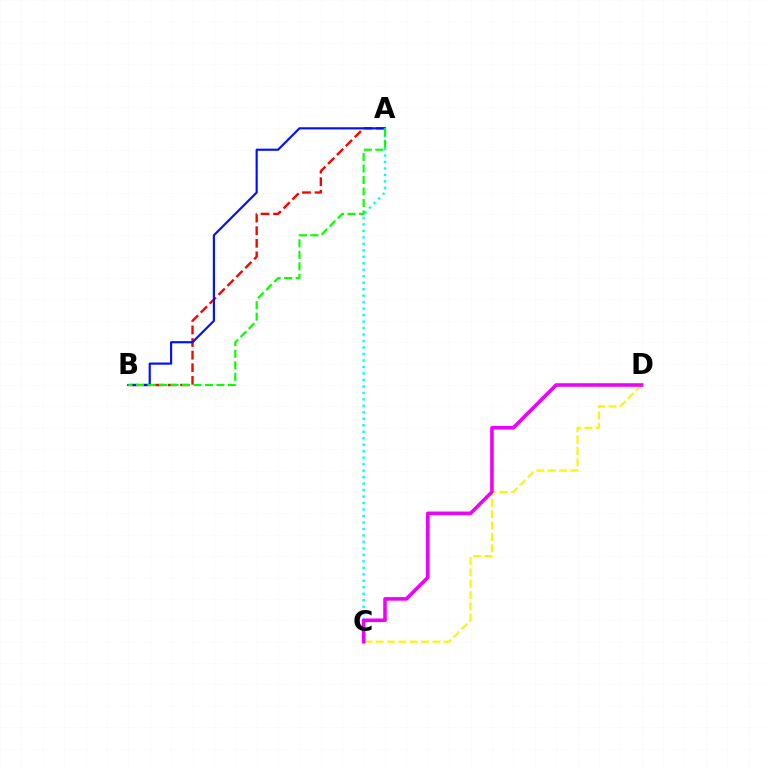{('A', 'B'): [{'color': '#ff0000', 'line_style': 'dashed', 'thickness': 1.71}, {'color': '#0010ff', 'line_style': 'solid', 'thickness': 1.55}, {'color': '#08ff00', 'line_style': 'dashed', 'thickness': 1.56}], ('A', 'C'): [{'color': '#00fff6', 'line_style': 'dotted', 'thickness': 1.76}], ('C', 'D'): [{'color': '#fcf500', 'line_style': 'dashed', 'thickness': 1.54}, {'color': '#ee00ff', 'line_style': 'solid', 'thickness': 2.58}]}